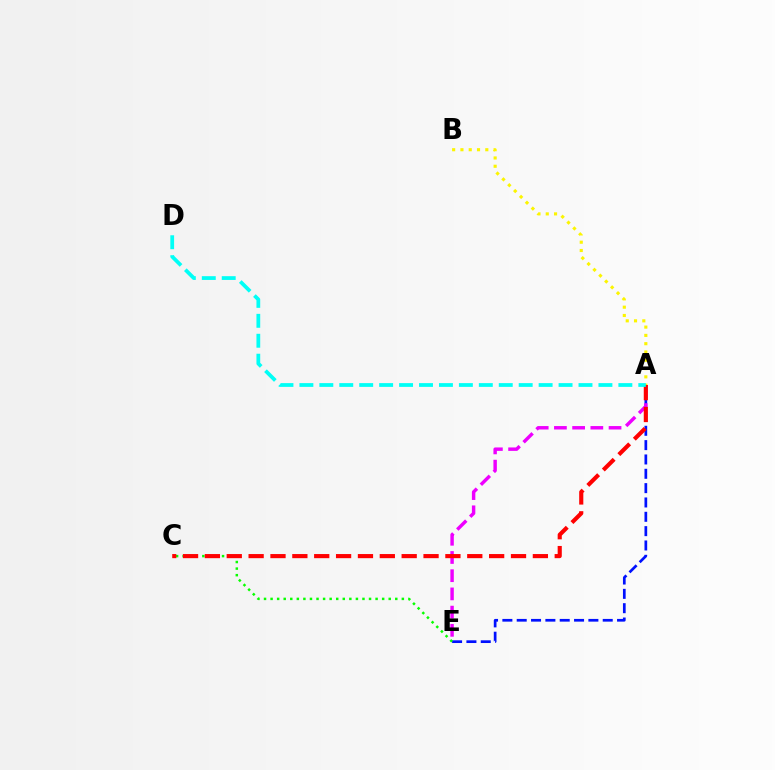{('A', 'E'): [{'color': '#0010ff', 'line_style': 'dashed', 'thickness': 1.95}, {'color': '#ee00ff', 'line_style': 'dashed', 'thickness': 2.47}], ('A', 'B'): [{'color': '#fcf500', 'line_style': 'dotted', 'thickness': 2.25}], ('C', 'E'): [{'color': '#08ff00', 'line_style': 'dotted', 'thickness': 1.78}], ('A', 'C'): [{'color': '#ff0000', 'line_style': 'dashed', 'thickness': 2.97}], ('A', 'D'): [{'color': '#00fff6', 'line_style': 'dashed', 'thickness': 2.71}]}